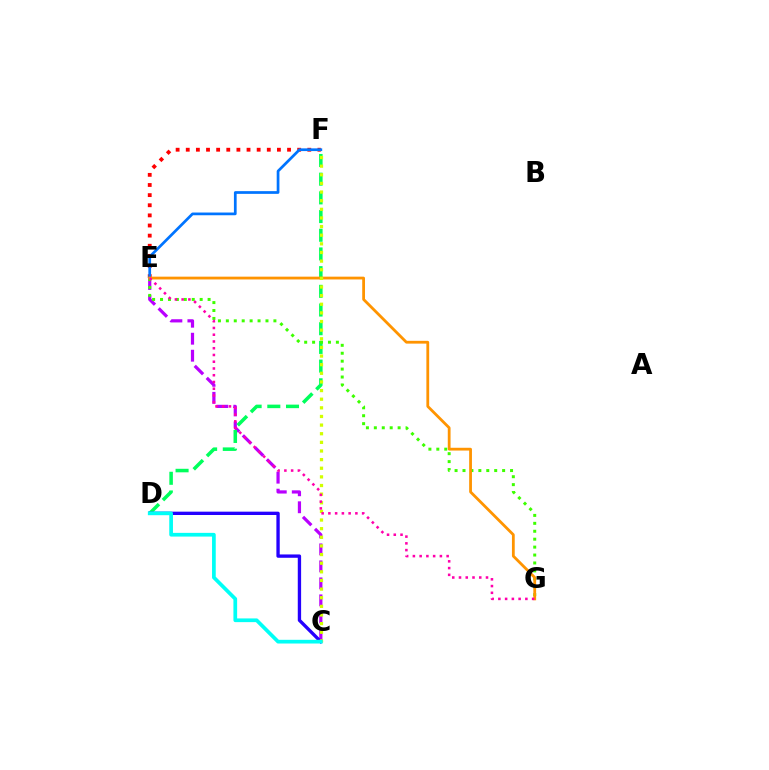{('E', 'F'): [{'color': '#ff0000', 'line_style': 'dotted', 'thickness': 2.75}, {'color': '#0074ff', 'line_style': 'solid', 'thickness': 1.96}], ('C', 'E'): [{'color': '#b900ff', 'line_style': 'dashed', 'thickness': 2.31}], ('D', 'F'): [{'color': '#00ff5c', 'line_style': 'dashed', 'thickness': 2.54}], ('E', 'G'): [{'color': '#3dff00', 'line_style': 'dotted', 'thickness': 2.15}, {'color': '#ff9400', 'line_style': 'solid', 'thickness': 2.01}, {'color': '#ff00ac', 'line_style': 'dotted', 'thickness': 1.83}], ('C', 'D'): [{'color': '#2500ff', 'line_style': 'solid', 'thickness': 2.4}, {'color': '#00fff6', 'line_style': 'solid', 'thickness': 2.67}], ('C', 'F'): [{'color': '#d1ff00', 'line_style': 'dotted', 'thickness': 2.35}]}